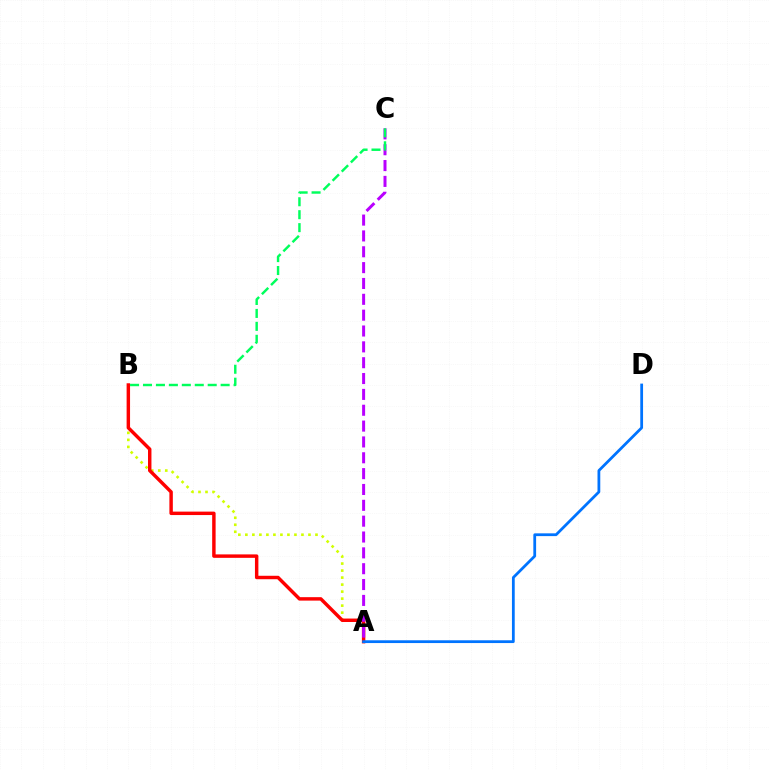{('A', 'B'): [{'color': '#d1ff00', 'line_style': 'dotted', 'thickness': 1.9}, {'color': '#ff0000', 'line_style': 'solid', 'thickness': 2.48}], ('A', 'C'): [{'color': '#b900ff', 'line_style': 'dashed', 'thickness': 2.15}], ('A', 'D'): [{'color': '#0074ff', 'line_style': 'solid', 'thickness': 2.0}], ('B', 'C'): [{'color': '#00ff5c', 'line_style': 'dashed', 'thickness': 1.76}]}